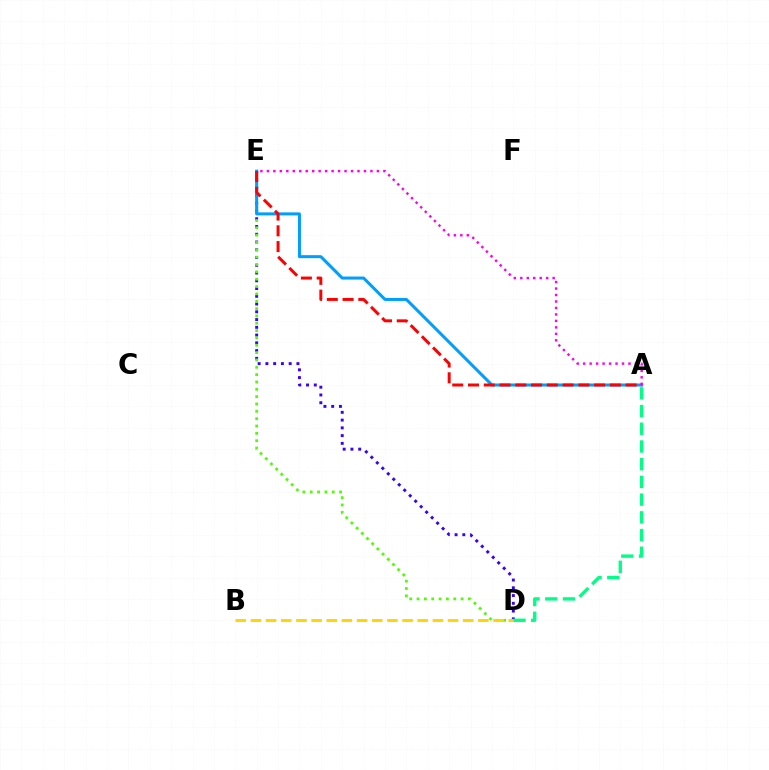{('D', 'E'): [{'color': '#3700ff', 'line_style': 'dotted', 'thickness': 2.11}, {'color': '#4fff00', 'line_style': 'dotted', 'thickness': 1.99}], ('A', 'D'): [{'color': '#00ff86', 'line_style': 'dashed', 'thickness': 2.41}], ('A', 'E'): [{'color': '#009eff', 'line_style': 'solid', 'thickness': 2.18}, {'color': '#ff00ed', 'line_style': 'dotted', 'thickness': 1.76}, {'color': '#ff0000', 'line_style': 'dashed', 'thickness': 2.14}], ('B', 'D'): [{'color': '#ffd500', 'line_style': 'dashed', 'thickness': 2.06}]}